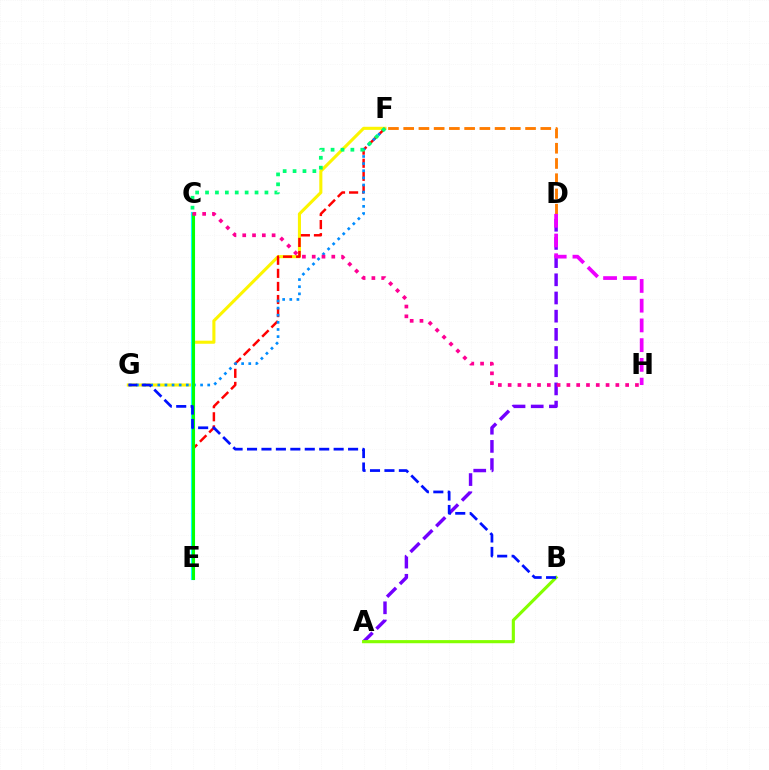{('F', 'G'): [{'color': '#fcf500', 'line_style': 'solid', 'thickness': 2.22}, {'color': '#008cff', 'line_style': 'dotted', 'thickness': 1.94}], ('E', 'F'): [{'color': '#ff0000', 'line_style': 'dashed', 'thickness': 1.78}], ('A', 'D'): [{'color': '#7200ff', 'line_style': 'dashed', 'thickness': 2.47}], ('D', 'F'): [{'color': '#ff7c00', 'line_style': 'dashed', 'thickness': 2.07}], ('A', 'B'): [{'color': '#84ff00', 'line_style': 'solid', 'thickness': 2.26}], ('C', 'E'): [{'color': '#00fff6', 'line_style': 'solid', 'thickness': 2.99}, {'color': '#08ff00', 'line_style': 'solid', 'thickness': 2.13}], ('C', 'F'): [{'color': '#00ff74', 'line_style': 'dotted', 'thickness': 2.69}], ('D', 'H'): [{'color': '#ee00ff', 'line_style': 'dashed', 'thickness': 2.68}], ('B', 'G'): [{'color': '#0010ff', 'line_style': 'dashed', 'thickness': 1.96}], ('C', 'H'): [{'color': '#ff0094', 'line_style': 'dotted', 'thickness': 2.66}]}